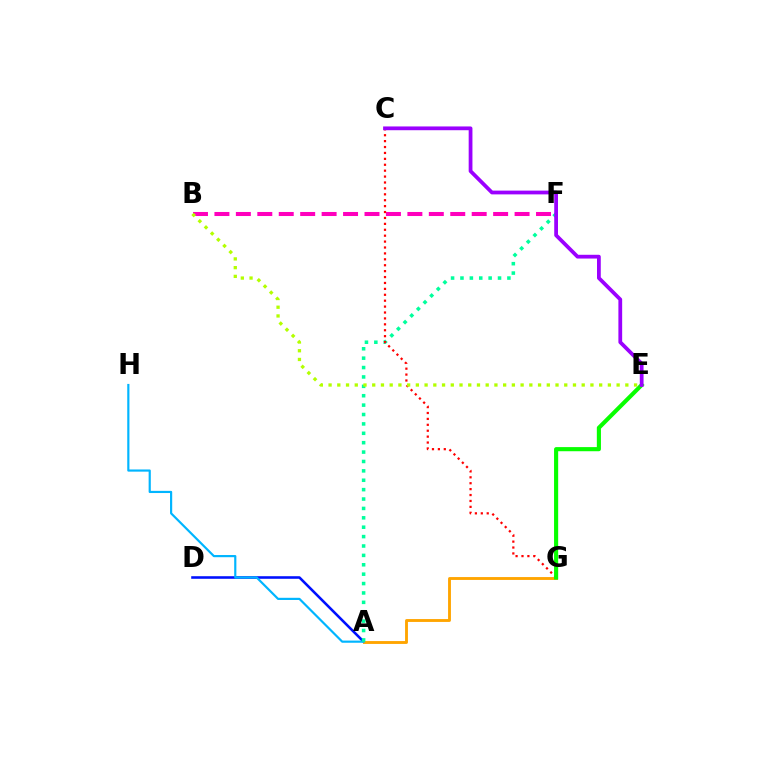{('A', 'D'): [{'color': '#0010ff', 'line_style': 'solid', 'thickness': 1.86}], ('A', 'G'): [{'color': '#ffa500', 'line_style': 'solid', 'thickness': 2.07}], ('A', 'H'): [{'color': '#00b5ff', 'line_style': 'solid', 'thickness': 1.57}], ('B', 'F'): [{'color': '#ff00bd', 'line_style': 'dashed', 'thickness': 2.91}], ('A', 'F'): [{'color': '#00ff9d', 'line_style': 'dotted', 'thickness': 2.55}], ('C', 'G'): [{'color': '#ff0000', 'line_style': 'dotted', 'thickness': 1.61}], ('E', 'G'): [{'color': '#08ff00', 'line_style': 'solid', 'thickness': 2.97}], ('C', 'E'): [{'color': '#9b00ff', 'line_style': 'solid', 'thickness': 2.71}], ('B', 'E'): [{'color': '#b3ff00', 'line_style': 'dotted', 'thickness': 2.37}]}